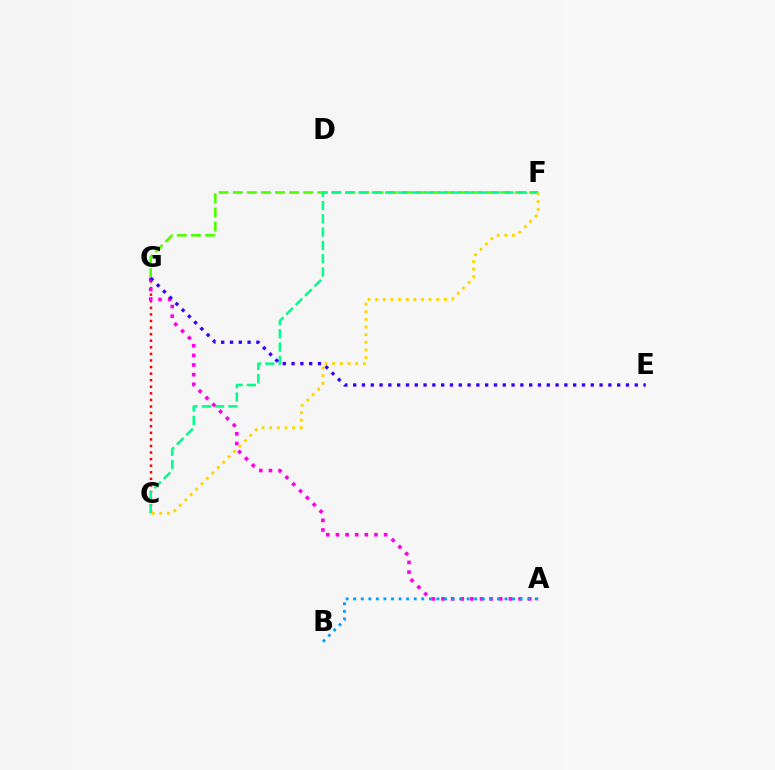{('F', 'G'): [{'color': '#4fff00', 'line_style': 'dashed', 'thickness': 1.92}], ('C', 'G'): [{'color': '#ff0000', 'line_style': 'dotted', 'thickness': 1.79}], ('C', 'F'): [{'color': '#00ff86', 'line_style': 'dashed', 'thickness': 1.8}, {'color': '#ffd500', 'line_style': 'dotted', 'thickness': 2.08}], ('A', 'G'): [{'color': '#ff00ed', 'line_style': 'dotted', 'thickness': 2.62}], ('A', 'B'): [{'color': '#009eff', 'line_style': 'dotted', 'thickness': 2.06}], ('E', 'G'): [{'color': '#3700ff', 'line_style': 'dotted', 'thickness': 2.39}]}